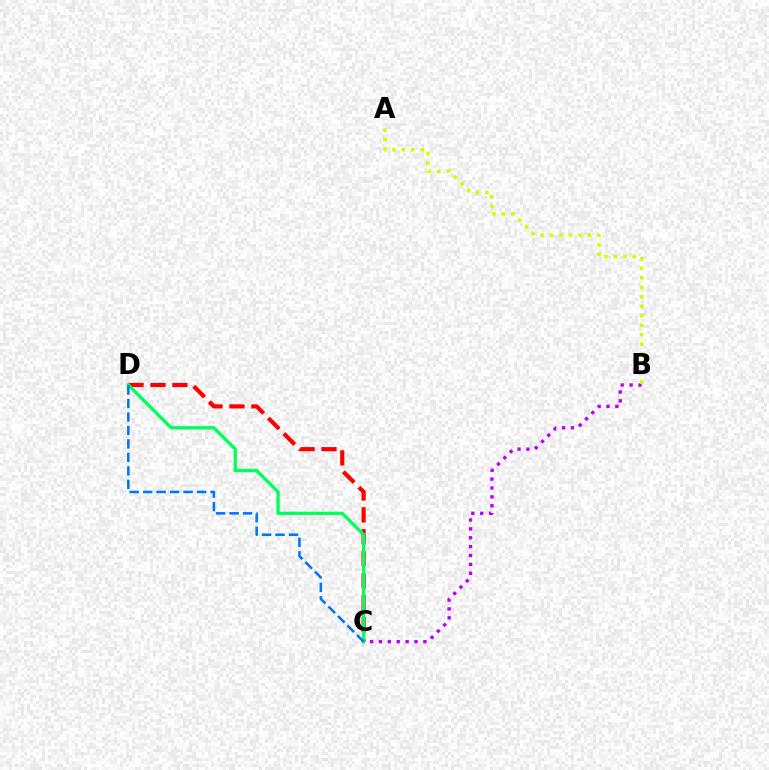{('B', 'C'): [{'color': '#b900ff', 'line_style': 'dotted', 'thickness': 2.42}], ('C', 'D'): [{'color': '#ff0000', 'line_style': 'dashed', 'thickness': 2.98}, {'color': '#00ff5c', 'line_style': 'solid', 'thickness': 2.38}, {'color': '#0074ff', 'line_style': 'dashed', 'thickness': 1.83}], ('A', 'B'): [{'color': '#d1ff00', 'line_style': 'dotted', 'thickness': 2.58}]}